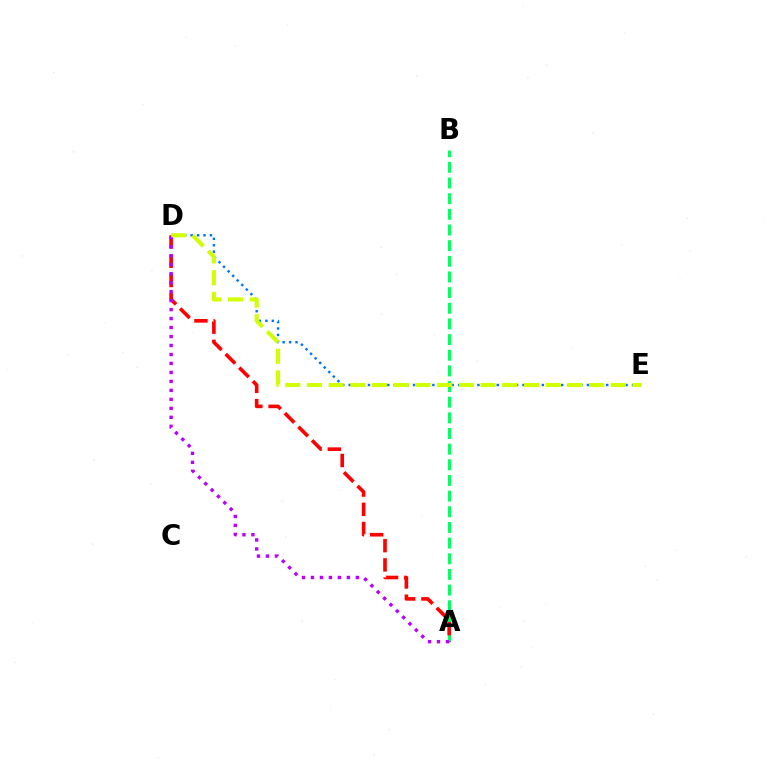{('A', 'B'): [{'color': '#00ff5c', 'line_style': 'dashed', 'thickness': 2.13}], ('A', 'D'): [{'color': '#ff0000', 'line_style': 'dashed', 'thickness': 2.61}, {'color': '#b900ff', 'line_style': 'dotted', 'thickness': 2.44}], ('D', 'E'): [{'color': '#0074ff', 'line_style': 'dotted', 'thickness': 1.75}, {'color': '#d1ff00', 'line_style': 'dashed', 'thickness': 2.95}]}